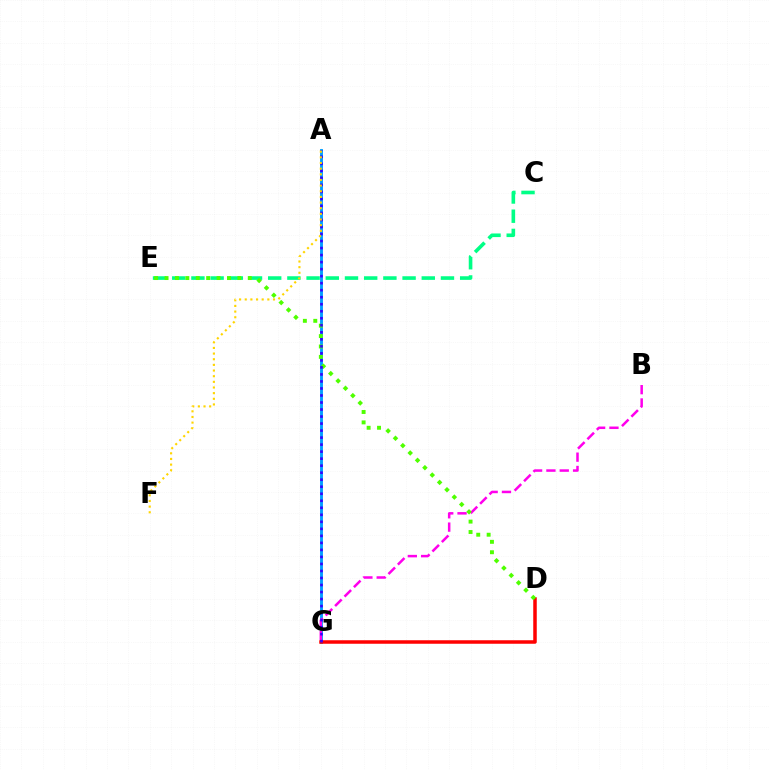{('A', 'G'): [{'color': '#009eff', 'line_style': 'solid', 'thickness': 2.07}, {'color': '#3700ff', 'line_style': 'dotted', 'thickness': 1.91}], ('B', 'G'): [{'color': '#ff00ed', 'line_style': 'dashed', 'thickness': 1.81}], ('C', 'E'): [{'color': '#00ff86', 'line_style': 'dashed', 'thickness': 2.61}], ('D', 'G'): [{'color': '#ff0000', 'line_style': 'solid', 'thickness': 2.53}], ('D', 'E'): [{'color': '#4fff00', 'line_style': 'dotted', 'thickness': 2.83}], ('A', 'F'): [{'color': '#ffd500', 'line_style': 'dotted', 'thickness': 1.54}]}